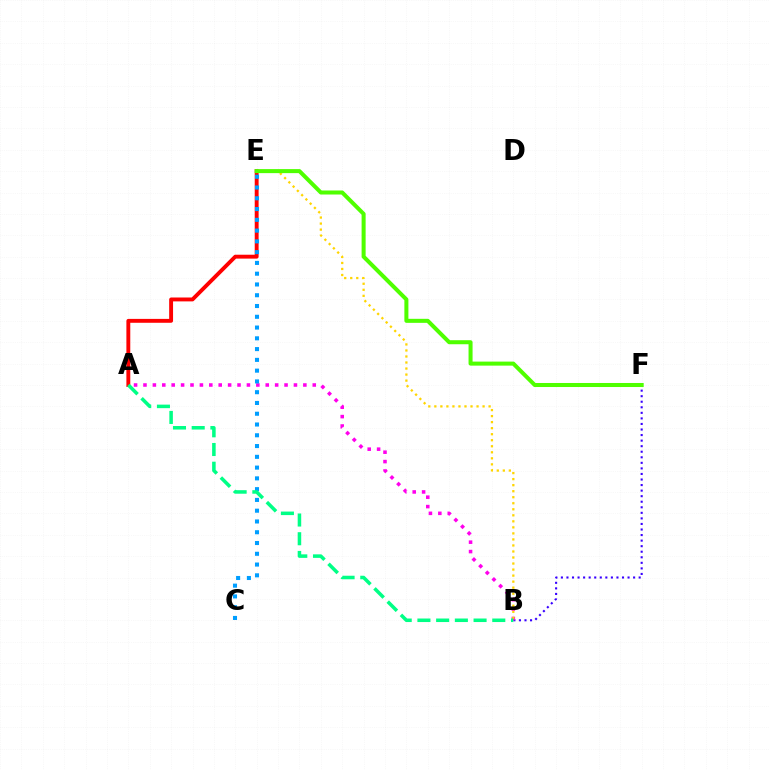{('B', 'F'): [{'color': '#3700ff', 'line_style': 'dotted', 'thickness': 1.51}], ('A', 'E'): [{'color': '#ff0000', 'line_style': 'solid', 'thickness': 2.8}], ('A', 'B'): [{'color': '#ff00ed', 'line_style': 'dotted', 'thickness': 2.56}, {'color': '#00ff86', 'line_style': 'dashed', 'thickness': 2.54}], ('B', 'E'): [{'color': '#ffd500', 'line_style': 'dotted', 'thickness': 1.64}], ('C', 'E'): [{'color': '#009eff', 'line_style': 'dotted', 'thickness': 2.93}], ('E', 'F'): [{'color': '#4fff00', 'line_style': 'solid', 'thickness': 2.9}]}